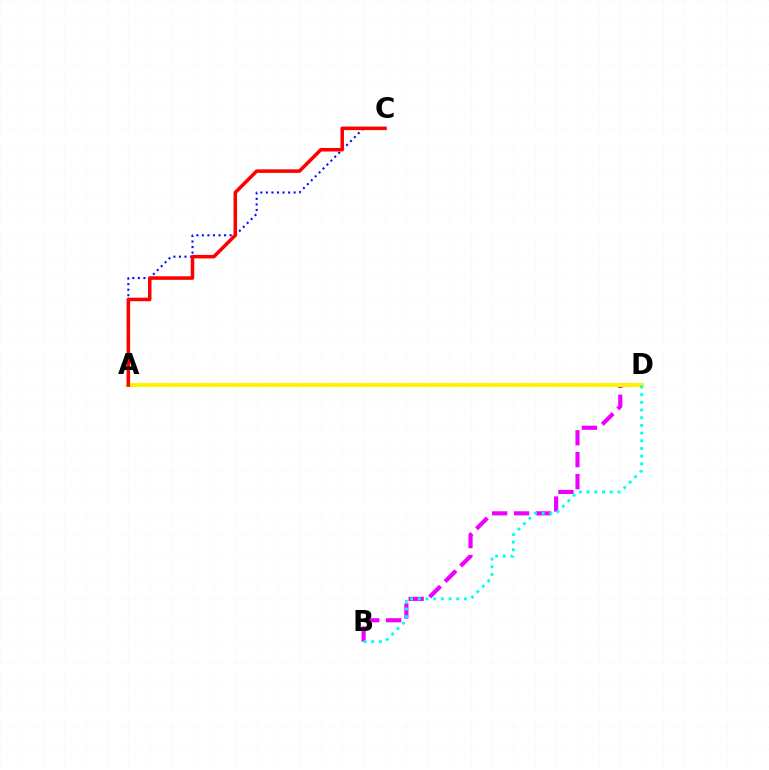{('B', 'D'): [{'color': '#ee00ff', 'line_style': 'dashed', 'thickness': 2.98}, {'color': '#00fff6', 'line_style': 'dotted', 'thickness': 2.09}], ('A', 'D'): [{'color': '#08ff00', 'line_style': 'dotted', 'thickness': 1.53}, {'color': '#fcf500', 'line_style': 'solid', 'thickness': 2.84}], ('A', 'C'): [{'color': '#0010ff', 'line_style': 'dotted', 'thickness': 1.51}, {'color': '#ff0000', 'line_style': 'solid', 'thickness': 2.54}]}